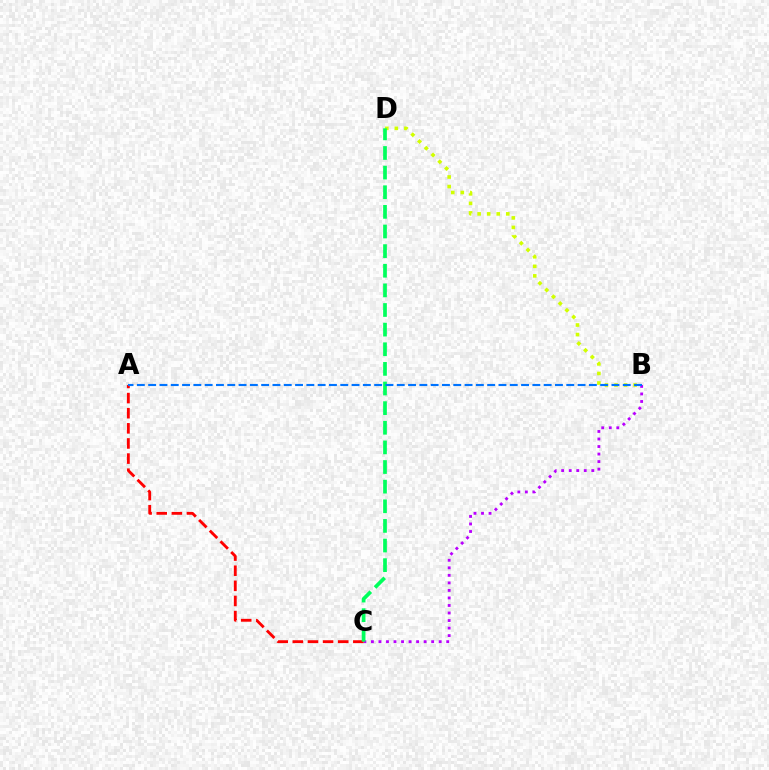{('B', 'C'): [{'color': '#b900ff', 'line_style': 'dotted', 'thickness': 2.05}], ('B', 'D'): [{'color': '#d1ff00', 'line_style': 'dotted', 'thickness': 2.59}], ('A', 'C'): [{'color': '#ff0000', 'line_style': 'dashed', 'thickness': 2.05}], ('C', 'D'): [{'color': '#00ff5c', 'line_style': 'dashed', 'thickness': 2.67}], ('A', 'B'): [{'color': '#0074ff', 'line_style': 'dashed', 'thickness': 1.54}]}